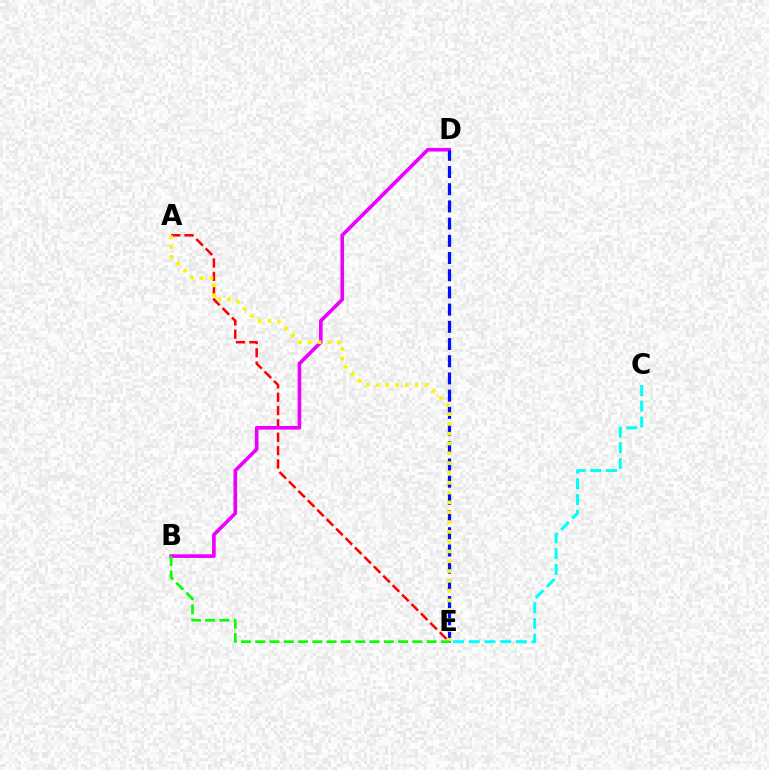{('A', 'E'): [{'color': '#ff0000', 'line_style': 'dashed', 'thickness': 1.81}, {'color': '#fcf500', 'line_style': 'dotted', 'thickness': 2.67}], ('B', 'D'): [{'color': '#ee00ff', 'line_style': 'solid', 'thickness': 2.62}], ('D', 'E'): [{'color': '#0010ff', 'line_style': 'dashed', 'thickness': 2.34}], ('B', 'E'): [{'color': '#08ff00', 'line_style': 'dashed', 'thickness': 1.94}], ('C', 'E'): [{'color': '#00fff6', 'line_style': 'dashed', 'thickness': 2.14}]}